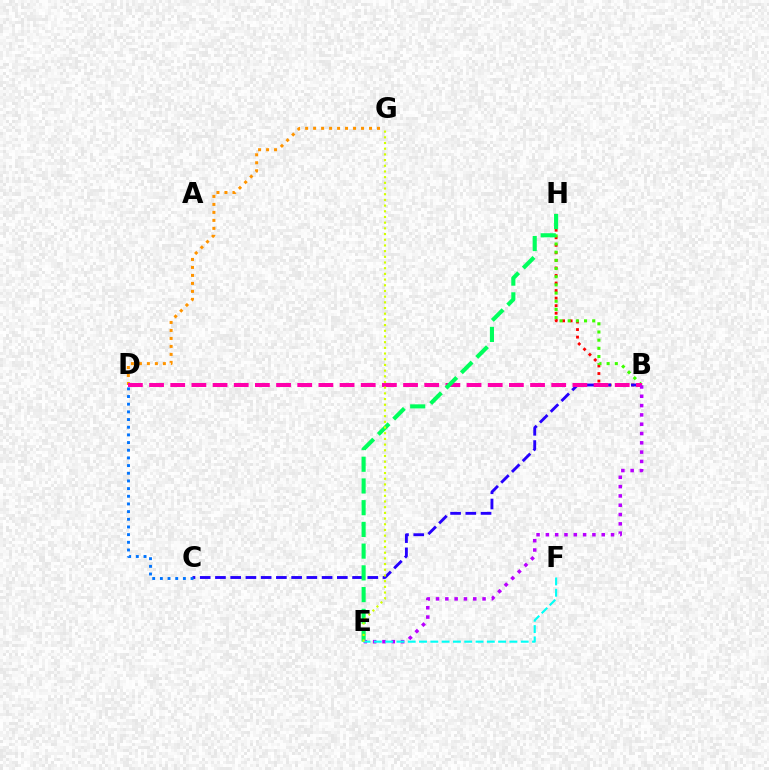{('D', 'G'): [{'color': '#ff9400', 'line_style': 'dotted', 'thickness': 2.17}], ('B', 'H'): [{'color': '#ff0000', 'line_style': 'dotted', 'thickness': 2.05}, {'color': '#3dff00', 'line_style': 'dotted', 'thickness': 2.22}], ('B', 'C'): [{'color': '#2500ff', 'line_style': 'dashed', 'thickness': 2.07}], ('B', 'D'): [{'color': '#ff00ac', 'line_style': 'dashed', 'thickness': 2.88}], ('E', 'H'): [{'color': '#00ff5c', 'line_style': 'dashed', 'thickness': 2.95}], ('B', 'E'): [{'color': '#b900ff', 'line_style': 'dotted', 'thickness': 2.53}], ('C', 'D'): [{'color': '#0074ff', 'line_style': 'dotted', 'thickness': 2.08}], ('E', 'F'): [{'color': '#00fff6', 'line_style': 'dashed', 'thickness': 1.54}], ('E', 'G'): [{'color': '#d1ff00', 'line_style': 'dotted', 'thickness': 1.55}]}